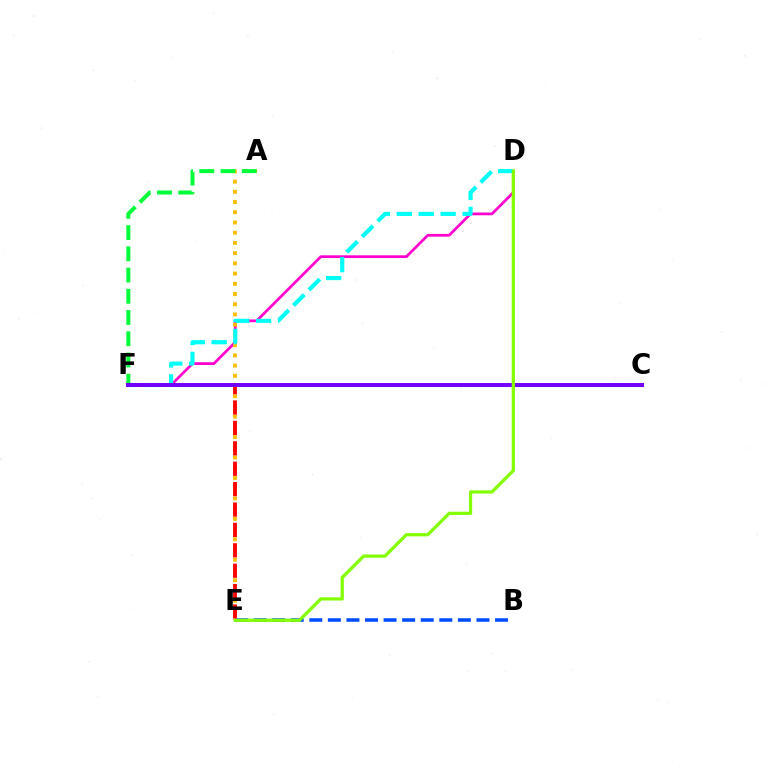{('D', 'F'): [{'color': '#ff00cf', 'line_style': 'solid', 'thickness': 1.98}, {'color': '#00fff6', 'line_style': 'dashed', 'thickness': 2.98}], ('B', 'E'): [{'color': '#004bff', 'line_style': 'dashed', 'thickness': 2.52}], ('A', 'E'): [{'color': '#ffbd00', 'line_style': 'dotted', 'thickness': 2.78}], ('A', 'F'): [{'color': '#00ff39', 'line_style': 'dashed', 'thickness': 2.88}], ('E', 'F'): [{'color': '#ff0000', 'line_style': 'dashed', 'thickness': 2.77}], ('C', 'F'): [{'color': '#7200ff', 'line_style': 'solid', 'thickness': 2.88}], ('D', 'E'): [{'color': '#84ff00', 'line_style': 'solid', 'thickness': 2.32}]}